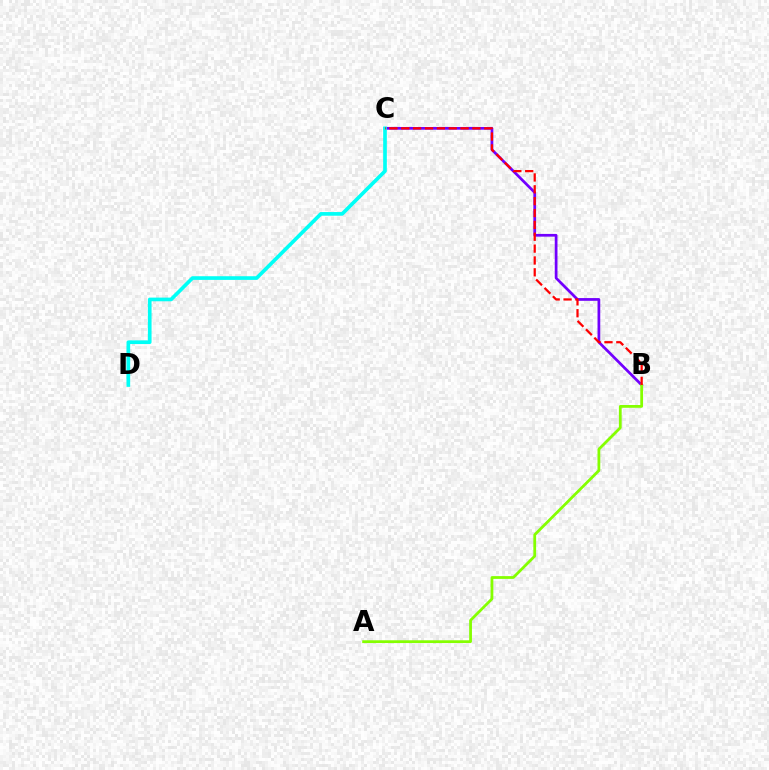{('B', 'C'): [{'color': '#7200ff', 'line_style': 'solid', 'thickness': 1.96}, {'color': '#ff0000', 'line_style': 'dashed', 'thickness': 1.61}], ('C', 'D'): [{'color': '#00fff6', 'line_style': 'solid', 'thickness': 2.64}], ('A', 'B'): [{'color': '#84ff00', 'line_style': 'solid', 'thickness': 2.0}]}